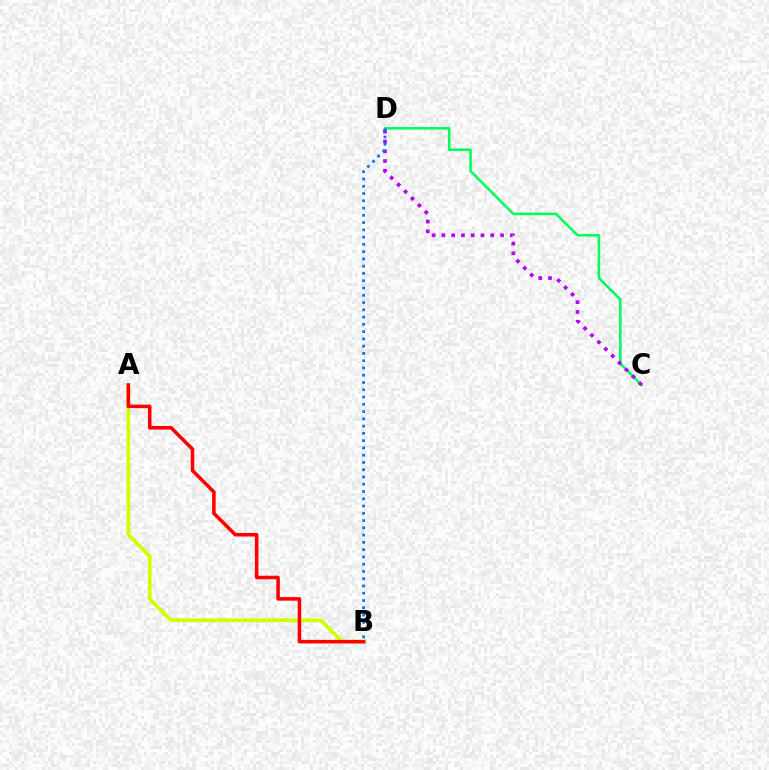{('A', 'B'): [{'color': '#d1ff00', 'line_style': 'solid', 'thickness': 2.7}, {'color': '#ff0000', 'line_style': 'solid', 'thickness': 2.56}], ('C', 'D'): [{'color': '#00ff5c', 'line_style': 'solid', 'thickness': 1.85}, {'color': '#b900ff', 'line_style': 'dotted', 'thickness': 2.66}], ('B', 'D'): [{'color': '#0074ff', 'line_style': 'dotted', 'thickness': 1.97}]}